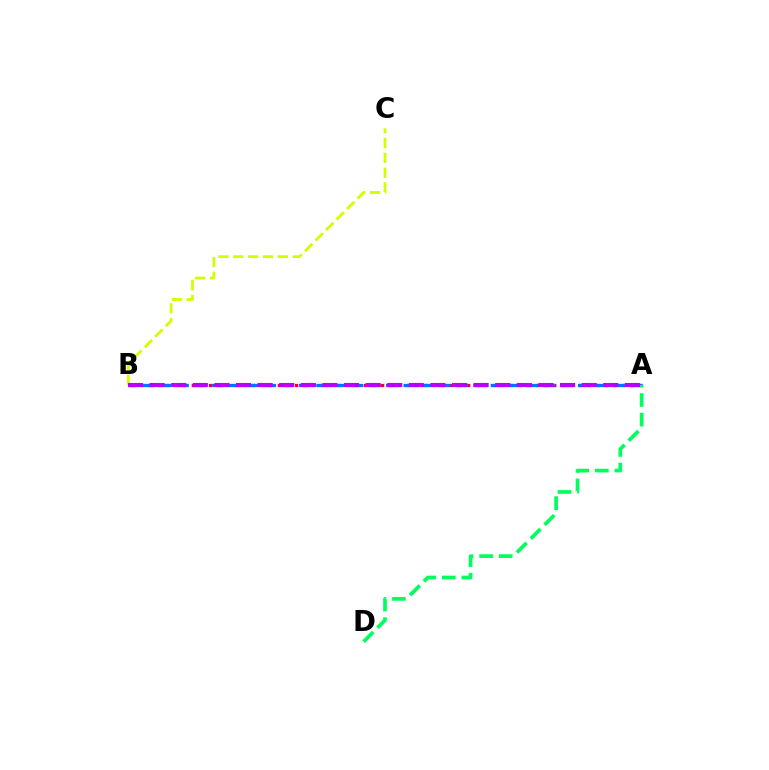{('A', 'B'): [{'color': '#ff0000', 'line_style': 'dotted', 'thickness': 2.34}, {'color': '#0074ff', 'line_style': 'dashed', 'thickness': 2.37}, {'color': '#b900ff', 'line_style': 'dashed', 'thickness': 2.93}], ('A', 'D'): [{'color': '#00ff5c', 'line_style': 'dashed', 'thickness': 2.66}], ('B', 'C'): [{'color': '#d1ff00', 'line_style': 'dashed', 'thickness': 2.02}]}